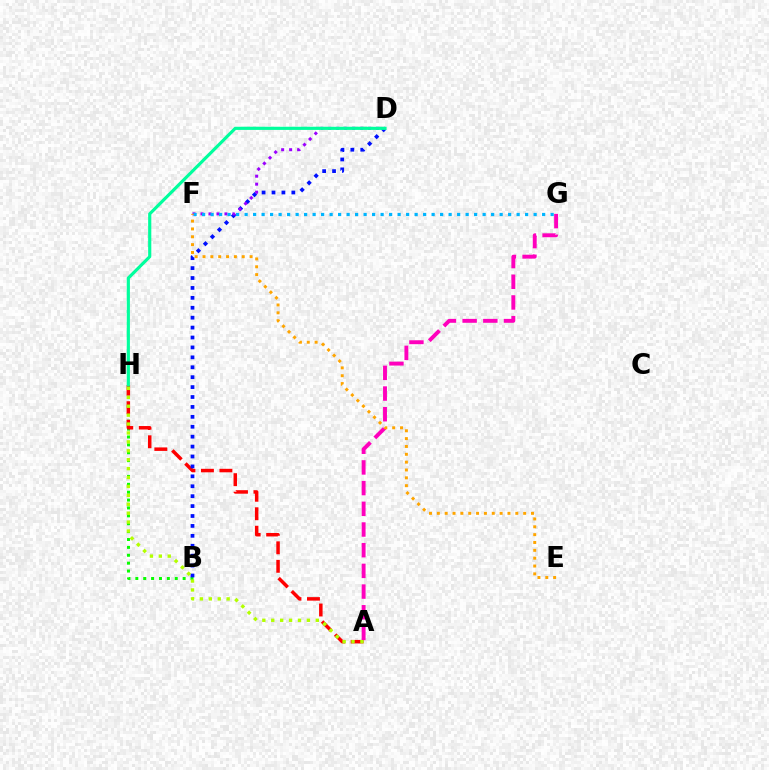{('B', 'H'): [{'color': '#08ff00', 'line_style': 'dotted', 'thickness': 2.14}], ('A', 'H'): [{'color': '#ff0000', 'line_style': 'dashed', 'thickness': 2.51}, {'color': '#b3ff00', 'line_style': 'dotted', 'thickness': 2.42}], ('B', 'D'): [{'color': '#0010ff', 'line_style': 'dotted', 'thickness': 2.69}], ('D', 'F'): [{'color': '#9b00ff', 'line_style': 'dotted', 'thickness': 2.17}], ('F', 'G'): [{'color': '#00b5ff', 'line_style': 'dotted', 'thickness': 2.31}], ('D', 'H'): [{'color': '#00ff9d', 'line_style': 'solid', 'thickness': 2.28}], ('A', 'G'): [{'color': '#ff00bd', 'line_style': 'dashed', 'thickness': 2.81}], ('E', 'F'): [{'color': '#ffa500', 'line_style': 'dotted', 'thickness': 2.13}]}